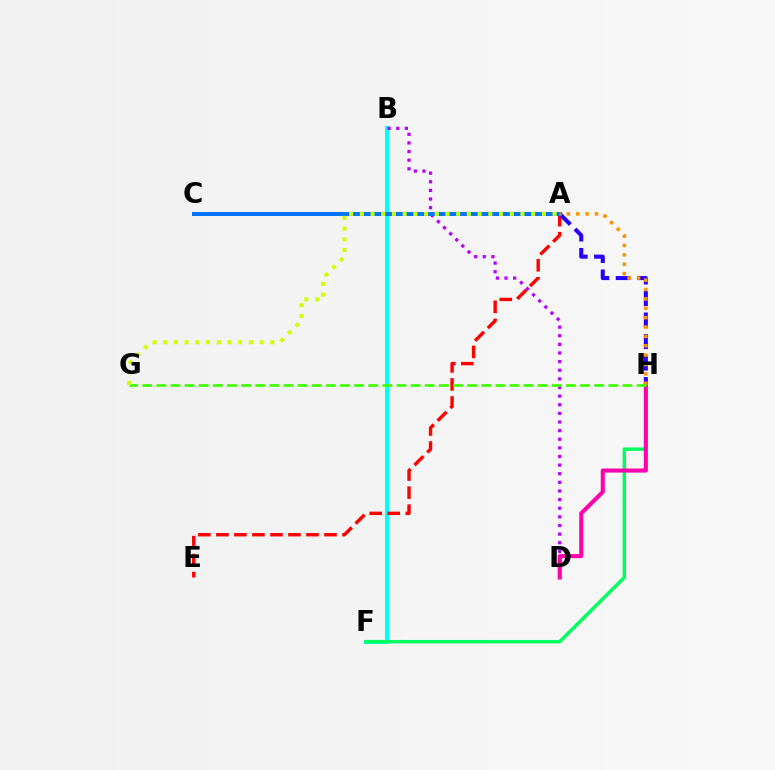{('B', 'F'): [{'color': '#00fff6', 'line_style': 'solid', 'thickness': 2.94}], ('F', 'H'): [{'color': '#00ff5c', 'line_style': 'solid', 'thickness': 2.48}], ('A', 'E'): [{'color': '#ff0000', 'line_style': 'dashed', 'thickness': 2.45}], ('B', 'D'): [{'color': '#b900ff', 'line_style': 'dotted', 'thickness': 2.34}], ('A', 'H'): [{'color': '#2500ff', 'line_style': 'dashed', 'thickness': 2.92}, {'color': '#ff9400', 'line_style': 'dotted', 'thickness': 2.55}], ('D', 'H'): [{'color': '#ff00ac', 'line_style': 'solid', 'thickness': 2.94}], ('A', 'C'): [{'color': '#0074ff', 'line_style': 'solid', 'thickness': 2.85}], ('G', 'H'): [{'color': '#3dff00', 'line_style': 'dashed', 'thickness': 1.92}], ('A', 'G'): [{'color': '#d1ff00', 'line_style': 'dotted', 'thickness': 2.91}]}